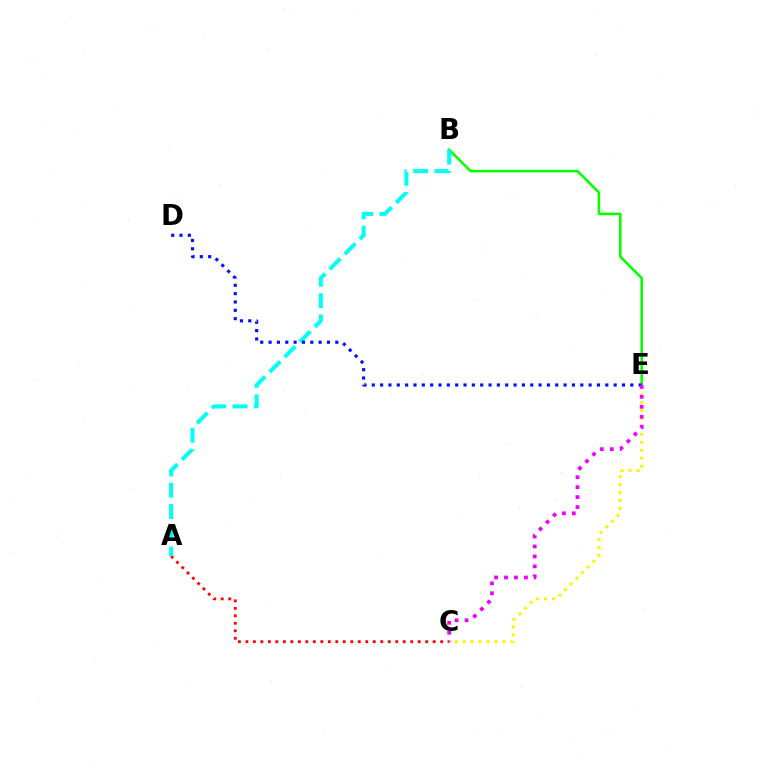{('B', 'E'): [{'color': '#08ff00', 'line_style': 'solid', 'thickness': 1.84}], ('A', 'C'): [{'color': '#ff0000', 'line_style': 'dotted', 'thickness': 2.04}], ('C', 'E'): [{'color': '#fcf500', 'line_style': 'dotted', 'thickness': 2.17}, {'color': '#ee00ff', 'line_style': 'dotted', 'thickness': 2.7}], ('A', 'B'): [{'color': '#00fff6', 'line_style': 'dashed', 'thickness': 2.89}], ('D', 'E'): [{'color': '#0010ff', 'line_style': 'dotted', 'thickness': 2.27}]}